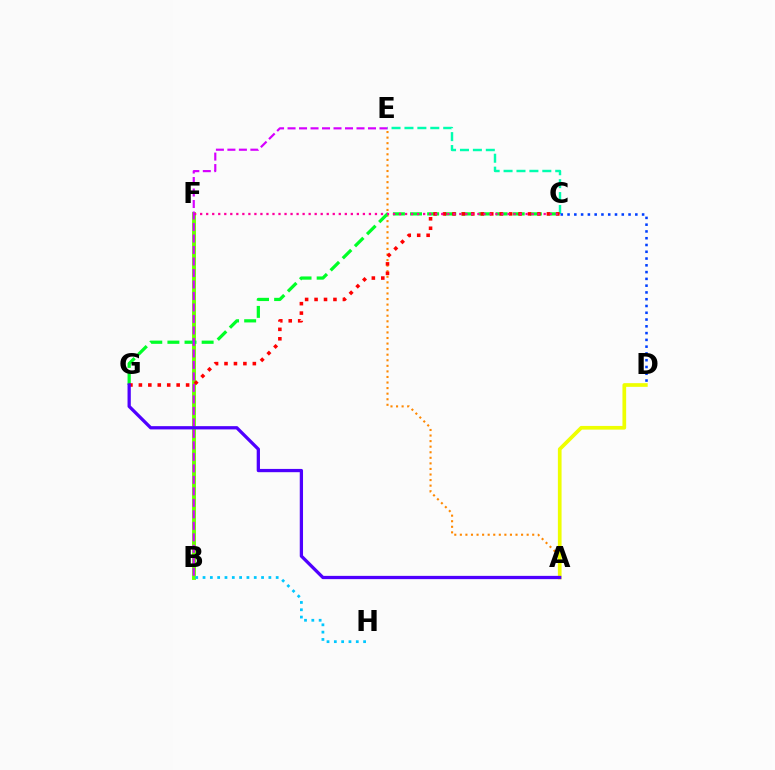{('A', 'E'): [{'color': '#ff8800', 'line_style': 'dotted', 'thickness': 1.51}], ('A', 'D'): [{'color': '#eeff00', 'line_style': 'solid', 'thickness': 2.66}], ('C', 'E'): [{'color': '#00ffaf', 'line_style': 'dashed', 'thickness': 1.75}], ('C', 'D'): [{'color': '#003fff', 'line_style': 'dotted', 'thickness': 1.84}], ('B', 'F'): [{'color': '#66ff00', 'line_style': 'solid', 'thickness': 2.79}], ('C', 'G'): [{'color': '#00ff27', 'line_style': 'dashed', 'thickness': 2.33}, {'color': '#ff0000', 'line_style': 'dotted', 'thickness': 2.57}], ('C', 'F'): [{'color': '#ff00a0', 'line_style': 'dotted', 'thickness': 1.64}], ('B', 'E'): [{'color': '#d600ff', 'line_style': 'dashed', 'thickness': 1.56}], ('A', 'G'): [{'color': '#4f00ff', 'line_style': 'solid', 'thickness': 2.35}], ('B', 'H'): [{'color': '#00c7ff', 'line_style': 'dotted', 'thickness': 1.99}]}